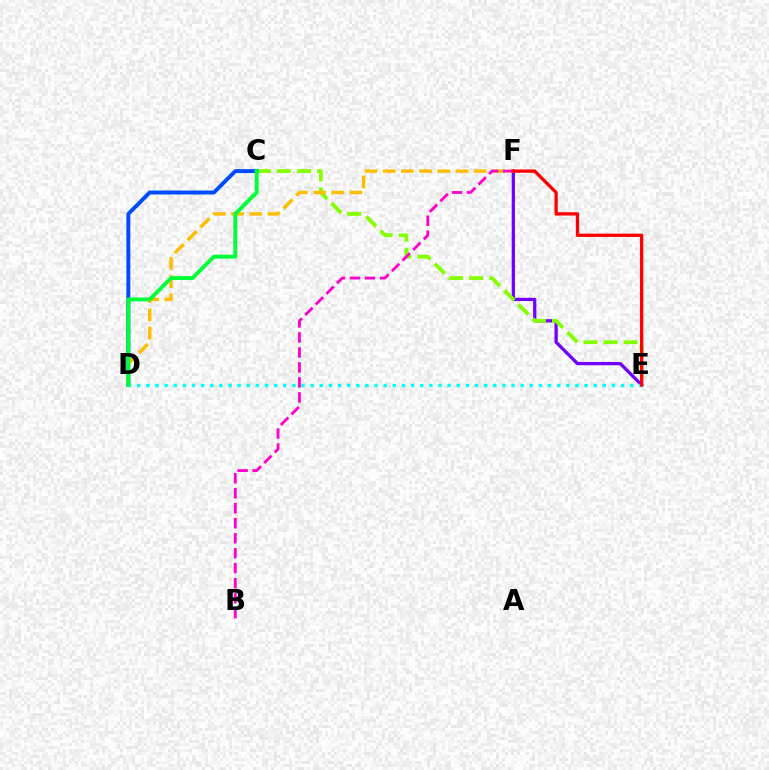{('E', 'F'): [{'color': '#7200ff', 'line_style': 'solid', 'thickness': 2.35}, {'color': '#ff0000', 'line_style': 'solid', 'thickness': 2.37}], ('C', 'E'): [{'color': '#84ff00', 'line_style': 'dashed', 'thickness': 2.73}], ('C', 'D'): [{'color': '#004bff', 'line_style': 'solid', 'thickness': 2.82}, {'color': '#00ff39', 'line_style': 'solid', 'thickness': 2.81}], ('D', 'F'): [{'color': '#ffbd00', 'line_style': 'dashed', 'thickness': 2.47}], ('D', 'E'): [{'color': '#00fff6', 'line_style': 'dotted', 'thickness': 2.48}], ('B', 'F'): [{'color': '#ff00cf', 'line_style': 'dashed', 'thickness': 2.04}]}